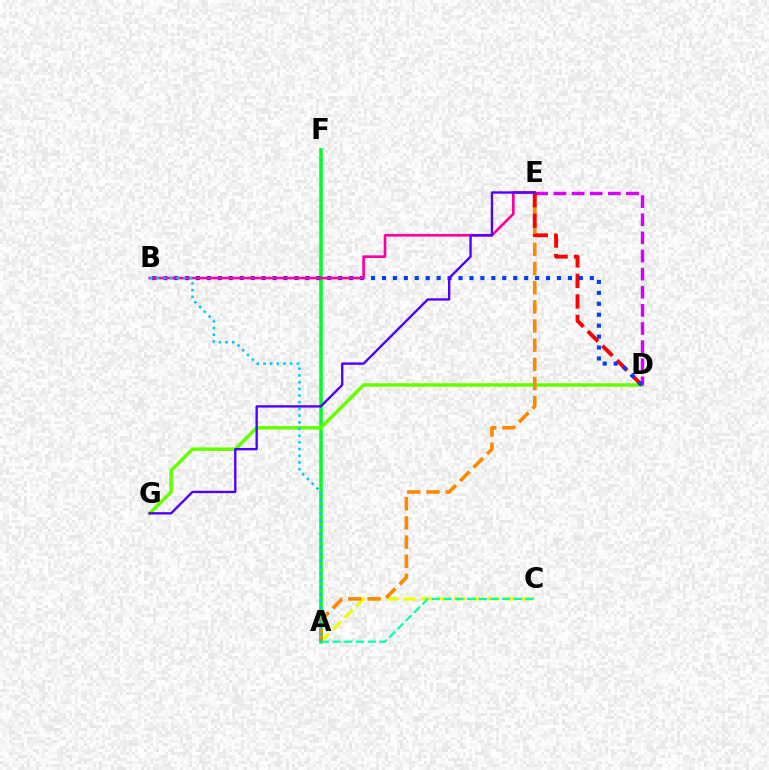{('A', 'C'): [{'color': '#eeff00', 'line_style': 'dashed', 'thickness': 2.28}, {'color': '#00ffaf', 'line_style': 'dashed', 'thickness': 1.59}], ('A', 'F'): [{'color': '#00ff27', 'line_style': 'solid', 'thickness': 2.54}], ('D', 'G'): [{'color': '#66ff00', 'line_style': 'solid', 'thickness': 2.53}], ('A', 'E'): [{'color': '#ff8800', 'line_style': 'dashed', 'thickness': 2.6}], ('D', 'E'): [{'color': '#d600ff', 'line_style': 'dashed', 'thickness': 2.46}, {'color': '#ff0000', 'line_style': 'dashed', 'thickness': 2.8}], ('B', 'D'): [{'color': '#003fff', 'line_style': 'dotted', 'thickness': 2.97}], ('B', 'E'): [{'color': '#ff00a0', 'line_style': 'solid', 'thickness': 1.91}], ('A', 'B'): [{'color': '#00c7ff', 'line_style': 'dotted', 'thickness': 1.82}], ('E', 'G'): [{'color': '#4f00ff', 'line_style': 'solid', 'thickness': 1.7}]}